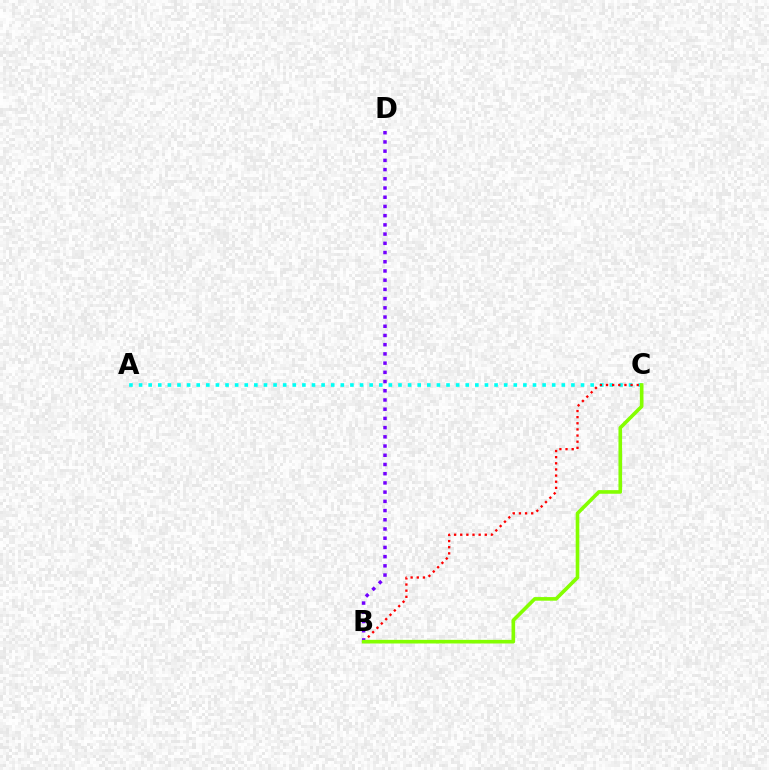{('A', 'C'): [{'color': '#00fff6', 'line_style': 'dotted', 'thickness': 2.61}], ('B', 'C'): [{'color': '#ff0000', 'line_style': 'dotted', 'thickness': 1.67}, {'color': '#84ff00', 'line_style': 'solid', 'thickness': 2.61}], ('B', 'D'): [{'color': '#7200ff', 'line_style': 'dotted', 'thickness': 2.5}]}